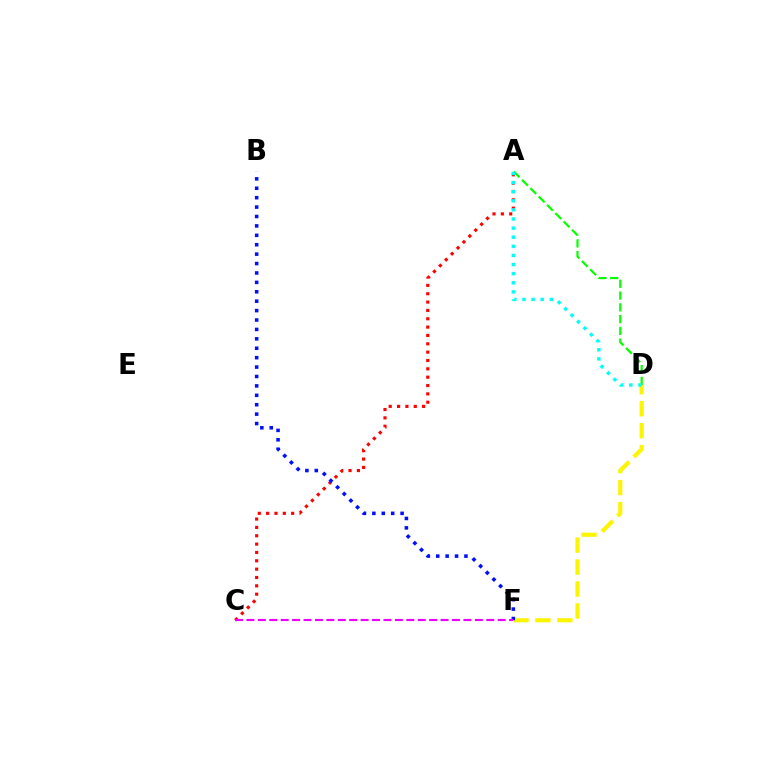{('D', 'F'): [{'color': '#fcf500', 'line_style': 'dashed', 'thickness': 2.98}], ('A', 'C'): [{'color': '#ff0000', 'line_style': 'dotted', 'thickness': 2.27}], ('B', 'F'): [{'color': '#0010ff', 'line_style': 'dotted', 'thickness': 2.56}], ('C', 'F'): [{'color': '#ee00ff', 'line_style': 'dashed', 'thickness': 1.55}], ('A', 'D'): [{'color': '#08ff00', 'line_style': 'dashed', 'thickness': 1.6}, {'color': '#00fff6', 'line_style': 'dotted', 'thickness': 2.47}]}